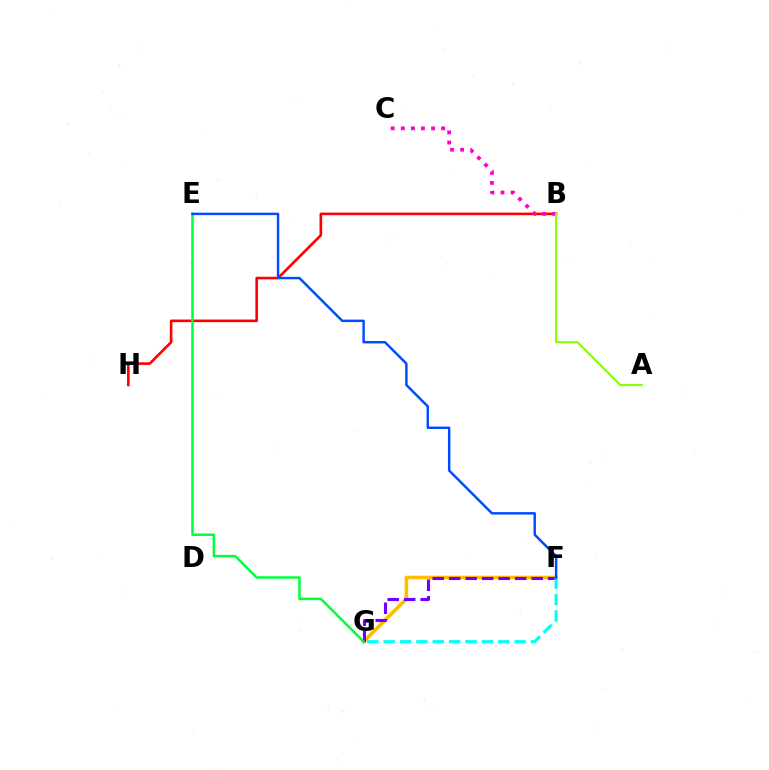{('F', 'G'): [{'color': '#ffbd00', 'line_style': 'solid', 'thickness': 2.58}, {'color': '#7200ff', 'line_style': 'dashed', 'thickness': 2.24}, {'color': '#00fff6', 'line_style': 'dashed', 'thickness': 2.22}], ('B', 'H'): [{'color': '#ff0000', 'line_style': 'solid', 'thickness': 1.88}], ('E', 'G'): [{'color': '#00ff39', 'line_style': 'solid', 'thickness': 1.8}], ('B', 'C'): [{'color': '#ff00cf', 'line_style': 'dotted', 'thickness': 2.74}], ('E', 'F'): [{'color': '#004bff', 'line_style': 'solid', 'thickness': 1.76}], ('A', 'B'): [{'color': '#84ff00', 'line_style': 'solid', 'thickness': 1.54}]}